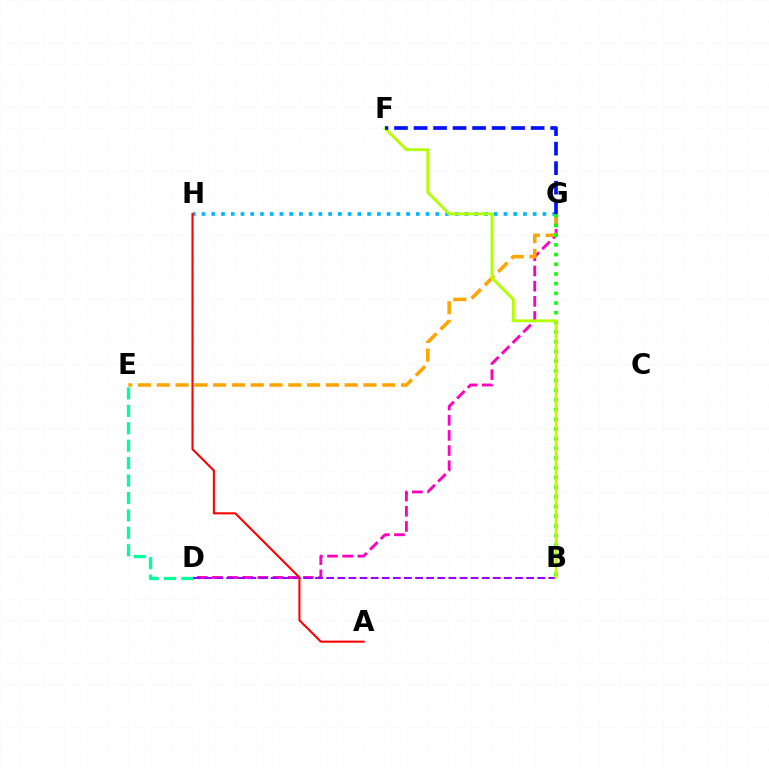{('D', 'G'): [{'color': '#ff00bd', 'line_style': 'dashed', 'thickness': 2.06}], ('D', 'E'): [{'color': '#00ff9d', 'line_style': 'dashed', 'thickness': 2.37}], ('G', 'H'): [{'color': '#00b5ff', 'line_style': 'dotted', 'thickness': 2.65}], ('B', 'D'): [{'color': '#9b00ff', 'line_style': 'dashed', 'thickness': 1.51}], ('E', 'G'): [{'color': '#ffa500', 'line_style': 'dashed', 'thickness': 2.55}], ('B', 'G'): [{'color': '#08ff00', 'line_style': 'dotted', 'thickness': 2.63}], ('B', 'F'): [{'color': '#b3ff00', 'line_style': 'solid', 'thickness': 2.05}], ('F', 'G'): [{'color': '#0010ff', 'line_style': 'dashed', 'thickness': 2.65}], ('A', 'H'): [{'color': '#ff0000', 'line_style': 'solid', 'thickness': 1.5}]}